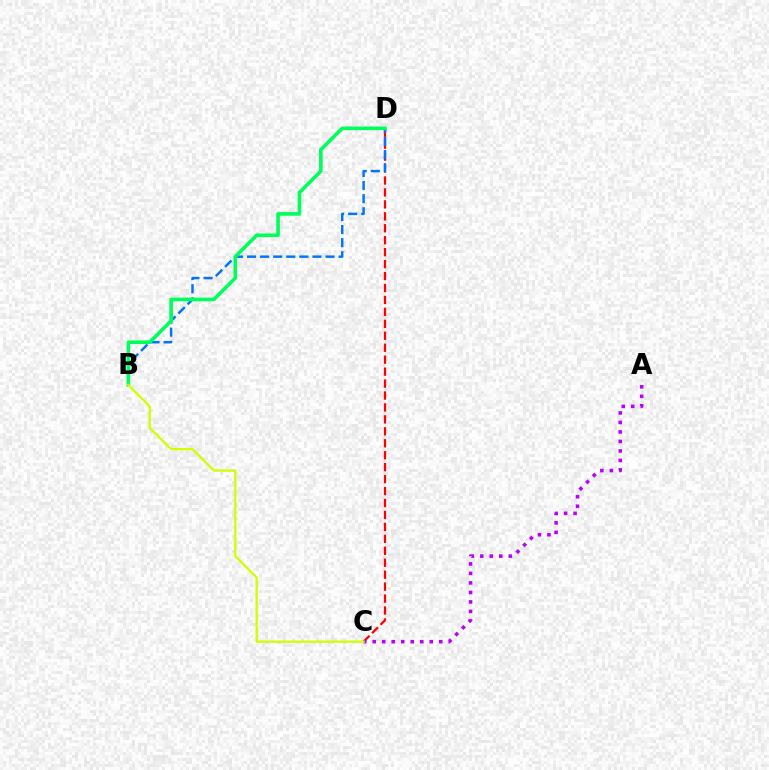{('C', 'D'): [{'color': '#ff0000', 'line_style': 'dashed', 'thickness': 1.62}], ('B', 'D'): [{'color': '#0074ff', 'line_style': 'dashed', 'thickness': 1.78}, {'color': '#00ff5c', 'line_style': 'solid', 'thickness': 2.62}], ('A', 'C'): [{'color': '#b900ff', 'line_style': 'dotted', 'thickness': 2.58}], ('B', 'C'): [{'color': '#d1ff00', 'line_style': 'solid', 'thickness': 1.64}]}